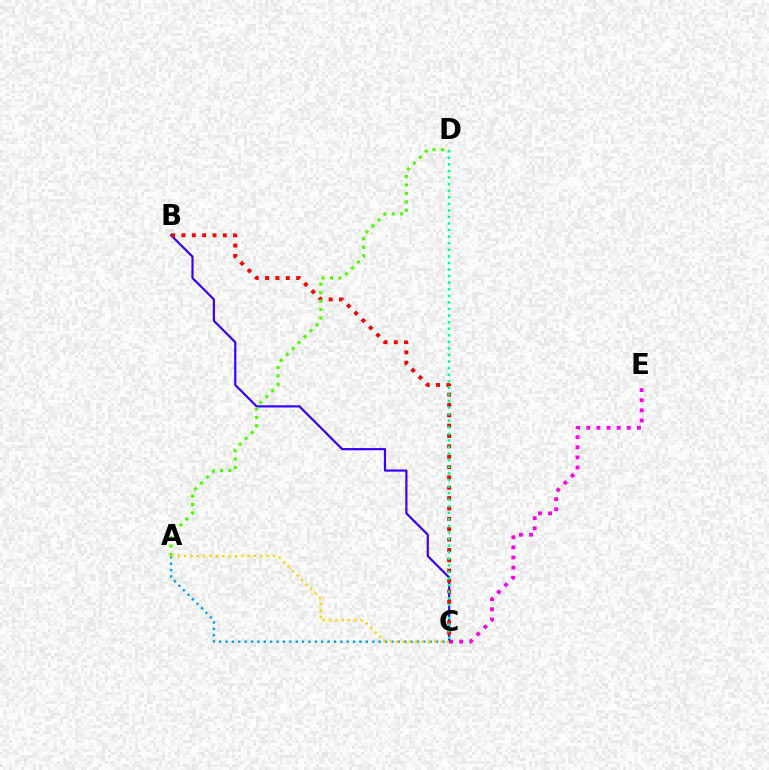{('C', 'E'): [{'color': '#ff00ed', 'line_style': 'dotted', 'thickness': 2.75}], ('B', 'C'): [{'color': '#3700ff', 'line_style': 'solid', 'thickness': 1.57}, {'color': '#ff0000', 'line_style': 'dotted', 'thickness': 2.81}], ('A', 'C'): [{'color': '#009eff', 'line_style': 'dotted', 'thickness': 1.73}, {'color': '#ffd500', 'line_style': 'dotted', 'thickness': 1.72}], ('A', 'D'): [{'color': '#4fff00', 'line_style': 'dotted', 'thickness': 2.28}], ('C', 'D'): [{'color': '#00ff86', 'line_style': 'dotted', 'thickness': 1.79}]}